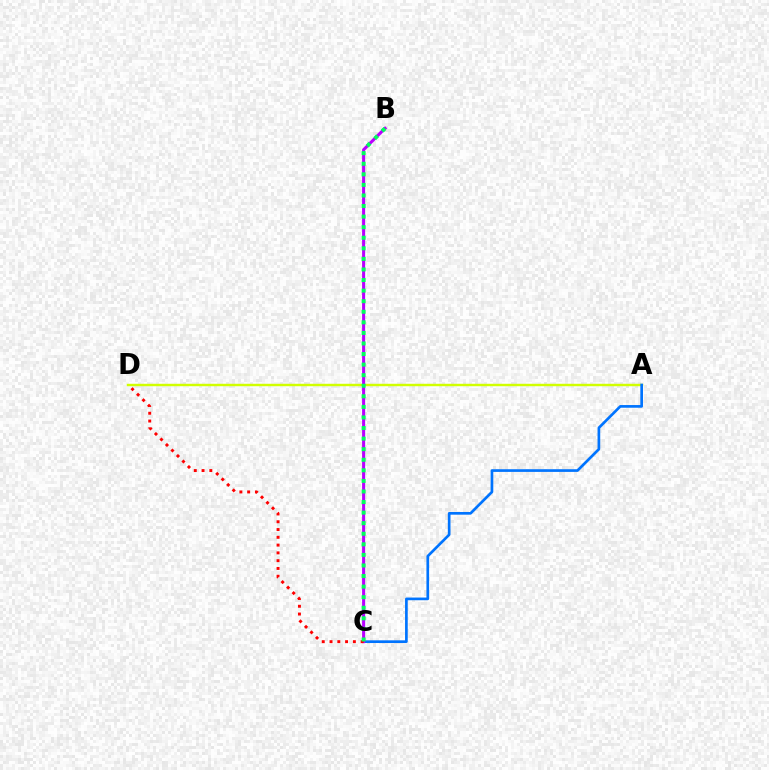{('A', 'D'): [{'color': '#d1ff00', 'line_style': 'solid', 'thickness': 1.75}], ('A', 'C'): [{'color': '#0074ff', 'line_style': 'solid', 'thickness': 1.93}], ('B', 'C'): [{'color': '#b900ff', 'line_style': 'solid', 'thickness': 2.19}, {'color': '#00ff5c', 'line_style': 'dotted', 'thickness': 2.87}], ('C', 'D'): [{'color': '#ff0000', 'line_style': 'dotted', 'thickness': 2.11}]}